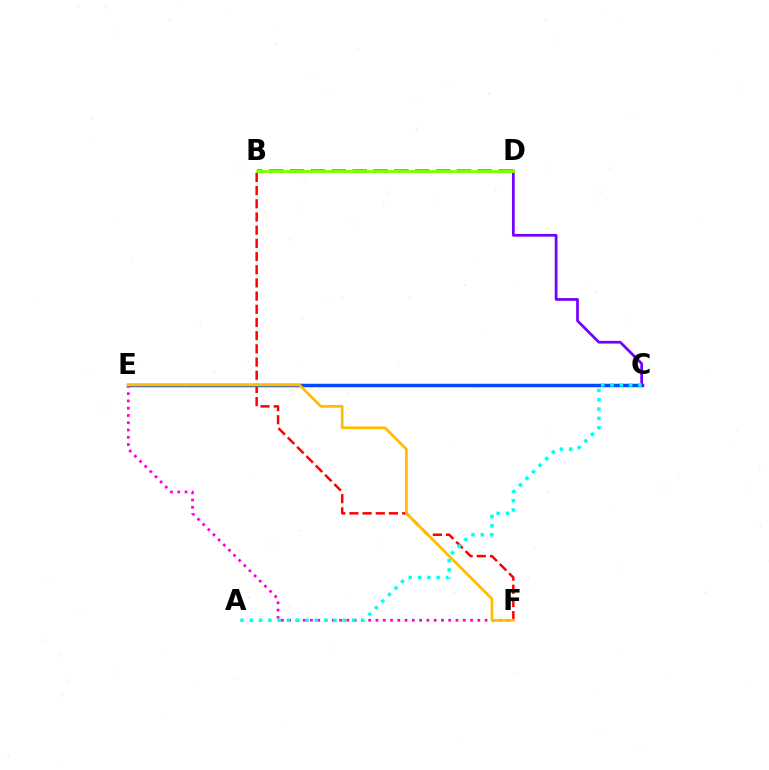{('B', 'F'): [{'color': '#ff0000', 'line_style': 'dashed', 'thickness': 1.79}], ('C', 'E'): [{'color': '#004bff', 'line_style': 'solid', 'thickness': 2.51}], ('C', 'D'): [{'color': '#7200ff', 'line_style': 'solid', 'thickness': 1.96}], ('E', 'F'): [{'color': '#ff00cf', 'line_style': 'dotted', 'thickness': 1.98}, {'color': '#ffbd00', 'line_style': 'solid', 'thickness': 1.97}], ('B', 'D'): [{'color': '#00ff39', 'line_style': 'dashed', 'thickness': 2.83}, {'color': '#84ff00', 'line_style': 'solid', 'thickness': 2.05}], ('A', 'C'): [{'color': '#00fff6', 'line_style': 'dotted', 'thickness': 2.53}]}